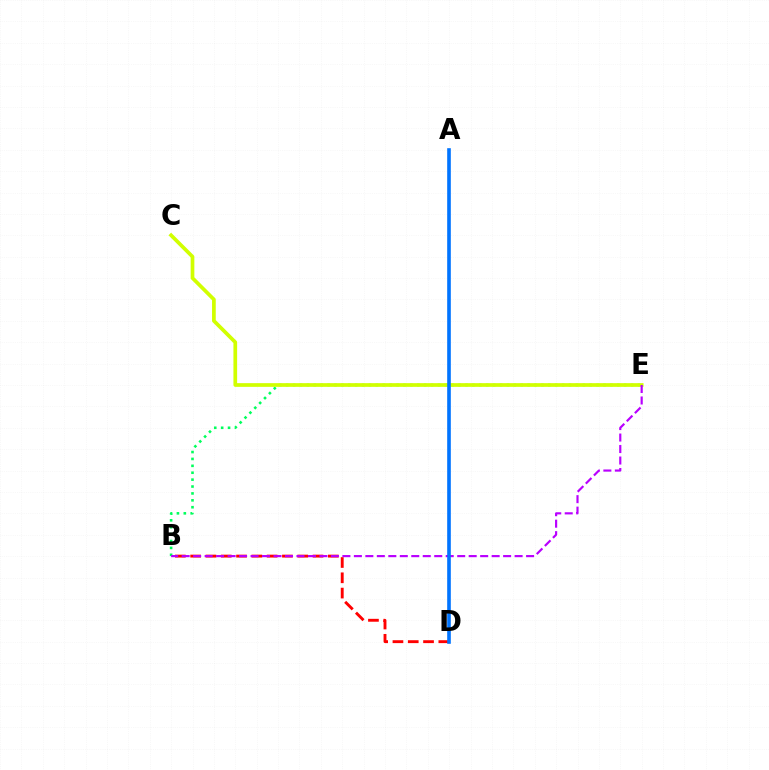{('B', 'E'): [{'color': '#00ff5c', 'line_style': 'dotted', 'thickness': 1.87}, {'color': '#b900ff', 'line_style': 'dashed', 'thickness': 1.56}], ('C', 'E'): [{'color': '#d1ff00', 'line_style': 'solid', 'thickness': 2.67}], ('B', 'D'): [{'color': '#ff0000', 'line_style': 'dashed', 'thickness': 2.08}], ('A', 'D'): [{'color': '#0074ff', 'line_style': 'solid', 'thickness': 2.61}]}